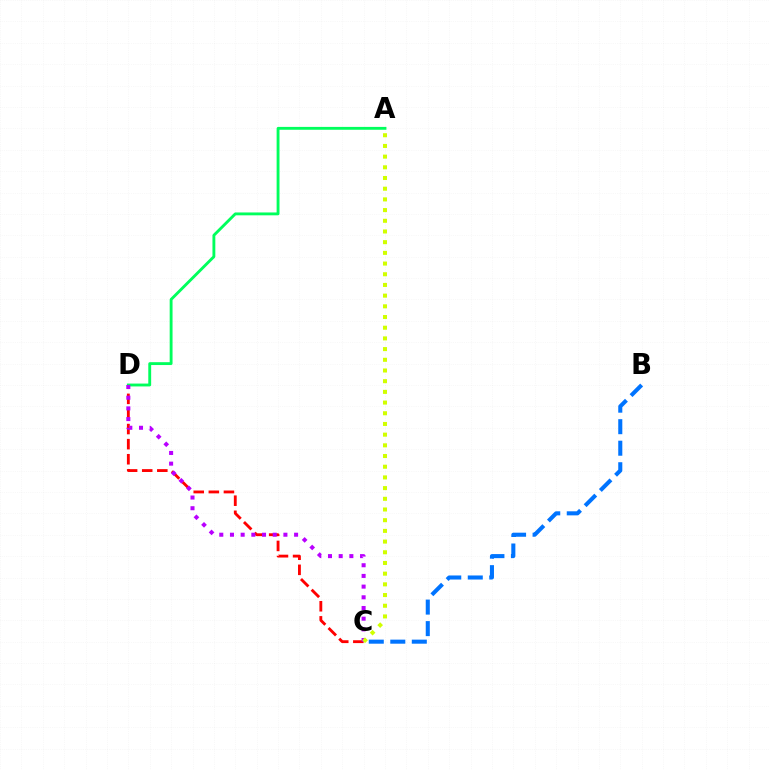{('C', 'D'): [{'color': '#ff0000', 'line_style': 'dashed', 'thickness': 2.05}, {'color': '#b900ff', 'line_style': 'dotted', 'thickness': 2.9}], ('A', 'D'): [{'color': '#00ff5c', 'line_style': 'solid', 'thickness': 2.06}], ('B', 'C'): [{'color': '#0074ff', 'line_style': 'dashed', 'thickness': 2.92}], ('A', 'C'): [{'color': '#d1ff00', 'line_style': 'dotted', 'thickness': 2.91}]}